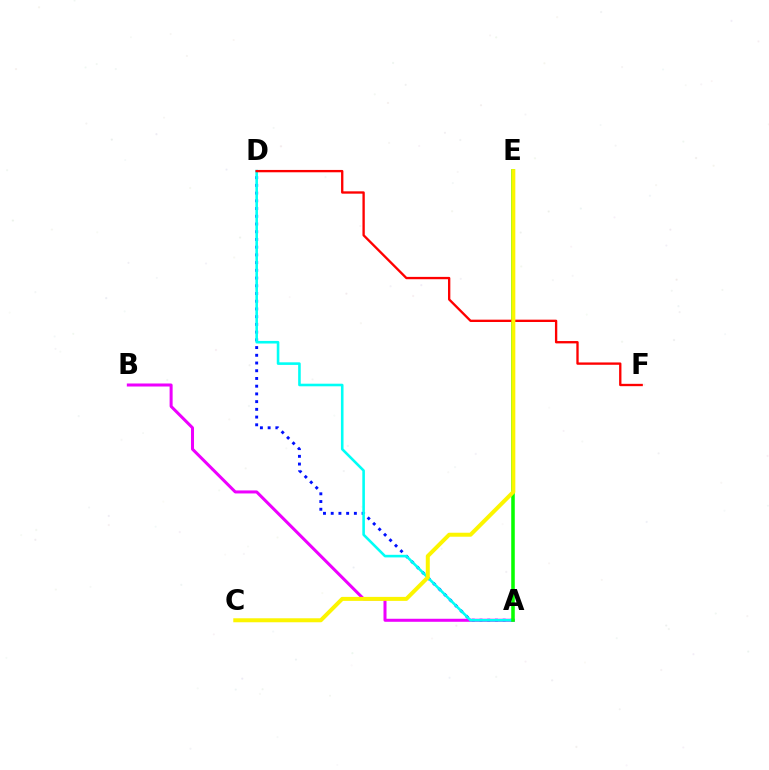{('A', 'D'): [{'color': '#0010ff', 'line_style': 'dotted', 'thickness': 2.1}, {'color': '#00fff6', 'line_style': 'solid', 'thickness': 1.87}], ('A', 'B'): [{'color': '#ee00ff', 'line_style': 'solid', 'thickness': 2.17}], ('A', 'E'): [{'color': '#08ff00', 'line_style': 'solid', 'thickness': 2.56}], ('D', 'F'): [{'color': '#ff0000', 'line_style': 'solid', 'thickness': 1.68}], ('C', 'E'): [{'color': '#fcf500', 'line_style': 'solid', 'thickness': 2.87}]}